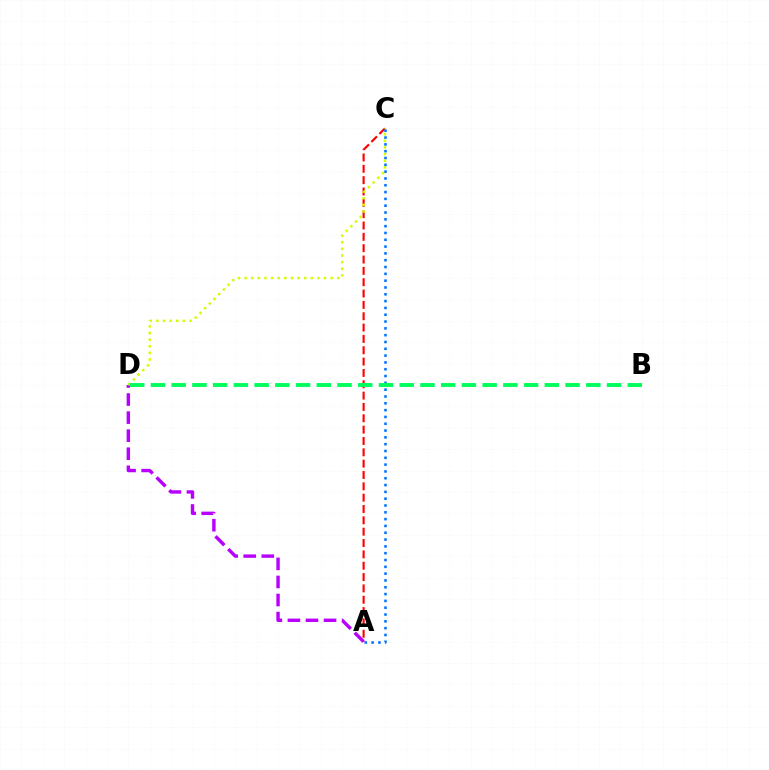{('A', 'D'): [{'color': '#b900ff', 'line_style': 'dashed', 'thickness': 2.45}], ('A', 'C'): [{'color': '#ff0000', 'line_style': 'dashed', 'thickness': 1.54}, {'color': '#0074ff', 'line_style': 'dotted', 'thickness': 1.85}], ('C', 'D'): [{'color': '#d1ff00', 'line_style': 'dotted', 'thickness': 1.8}], ('B', 'D'): [{'color': '#00ff5c', 'line_style': 'dashed', 'thickness': 2.82}]}